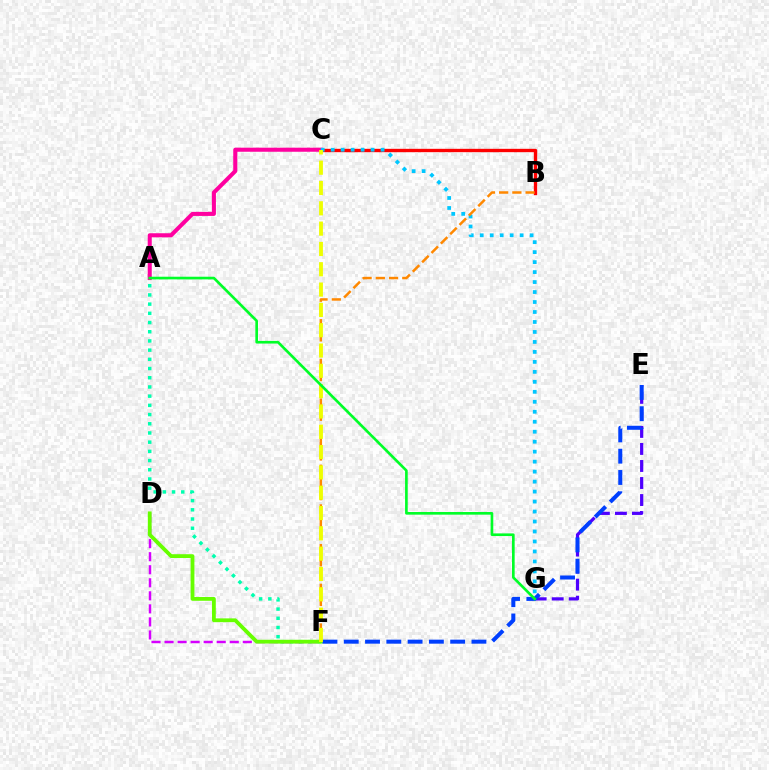{('B', 'C'): [{'color': '#ff0000', 'line_style': 'solid', 'thickness': 2.42}], ('A', 'C'): [{'color': '#ff00a0', 'line_style': 'solid', 'thickness': 2.93}], ('E', 'G'): [{'color': '#4f00ff', 'line_style': 'dashed', 'thickness': 2.31}], ('C', 'G'): [{'color': '#00c7ff', 'line_style': 'dotted', 'thickness': 2.71}], ('A', 'F'): [{'color': '#00ffaf', 'line_style': 'dotted', 'thickness': 2.5}], ('D', 'F'): [{'color': '#d600ff', 'line_style': 'dashed', 'thickness': 1.77}, {'color': '#66ff00', 'line_style': 'solid', 'thickness': 2.74}], ('B', 'F'): [{'color': '#ff8800', 'line_style': 'dashed', 'thickness': 1.8}], ('E', 'F'): [{'color': '#003fff', 'line_style': 'dashed', 'thickness': 2.89}], ('C', 'F'): [{'color': '#eeff00', 'line_style': 'dashed', 'thickness': 2.76}], ('A', 'G'): [{'color': '#00ff27', 'line_style': 'solid', 'thickness': 1.91}]}